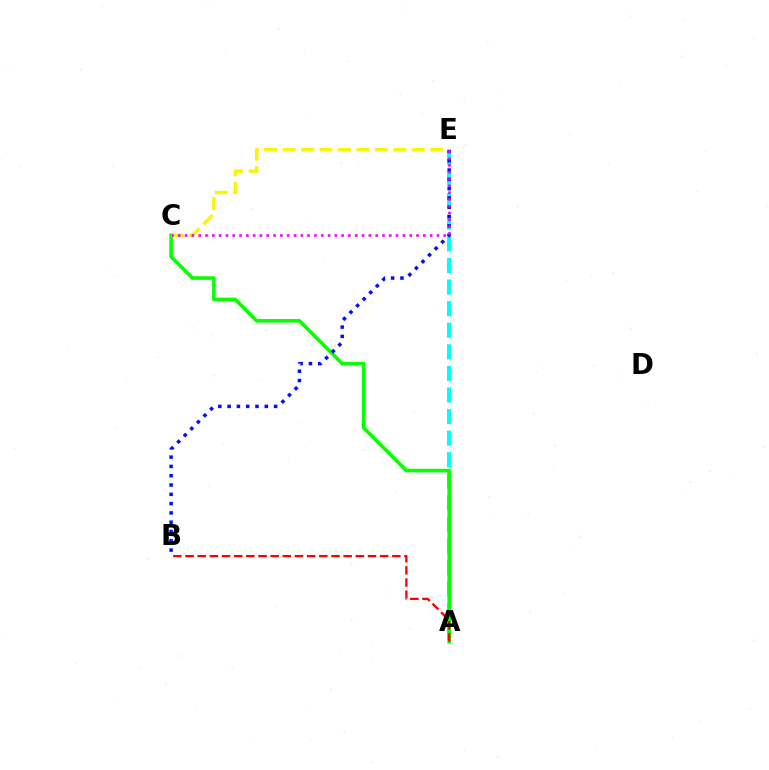{('A', 'E'): [{'color': '#00fff6', 'line_style': 'dashed', 'thickness': 2.93}], ('A', 'C'): [{'color': '#08ff00', 'line_style': 'solid', 'thickness': 2.59}], ('B', 'E'): [{'color': '#0010ff', 'line_style': 'dotted', 'thickness': 2.53}], ('A', 'B'): [{'color': '#ff0000', 'line_style': 'dashed', 'thickness': 1.65}], ('C', 'E'): [{'color': '#fcf500', 'line_style': 'dashed', 'thickness': 2.51}, {'color': '#ee00ff', 'line_style': 'dotted', 'thickness': 1.85}]}